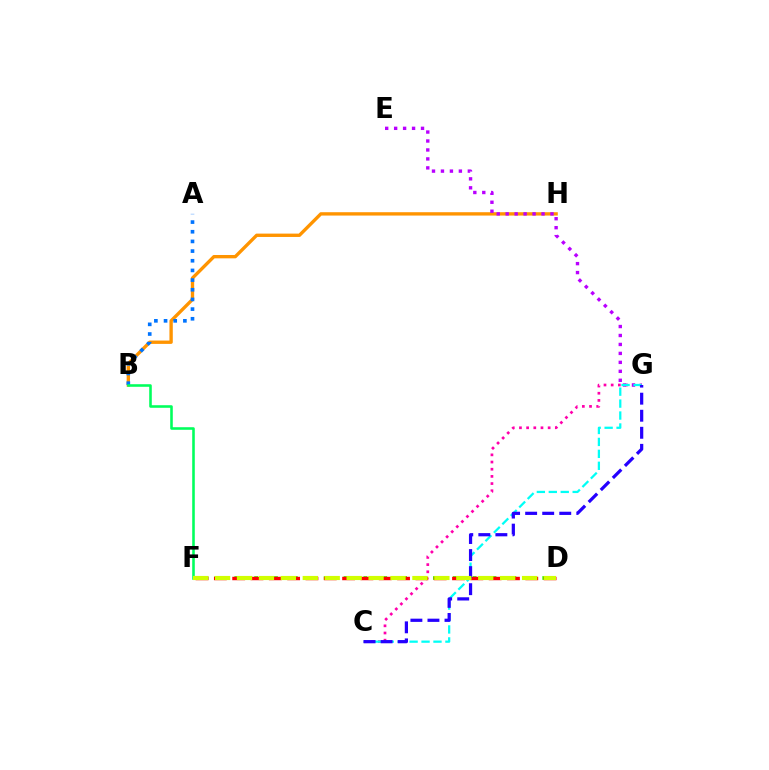{('B', 'H'): [{'color': '#ff9400', 'line_style': 'solid', 'thickness': 2.41}], ('C', 'G'): [{'color': '#ff00ac', 'line_style': 'dotted', 'thickness': 1.95}, {'color': '#00fff6', 'line_style': 'dashed', 'thickness': 1.62}, {'color': '#2500ff', 'line_style': 'dashed', 'thickness': 2.32}], ('D', 'F'): [{'color': '#3dff00', 'line_style': 'dotted', 'thickness': 2.7}, {'color': '#ff0000', 'line_style': 'dashed', 'thickness': 2.49}, {'color': '#d1ff00', 'line_style': 'dashed', 'thickness': 2.98}], ('E', 'G'): [{'color': '#b900ff', 'line_style': 'dotted', 'thickness': 2.43}], ('A', 'B'): [{'color': '#0074ff', 'line_style': 'dotted', 'thickness': 2.63}], ('B', 'F'): [{'color': '#00ff5c', 'line_style': 'solid', 'thickness': 1.85}]}